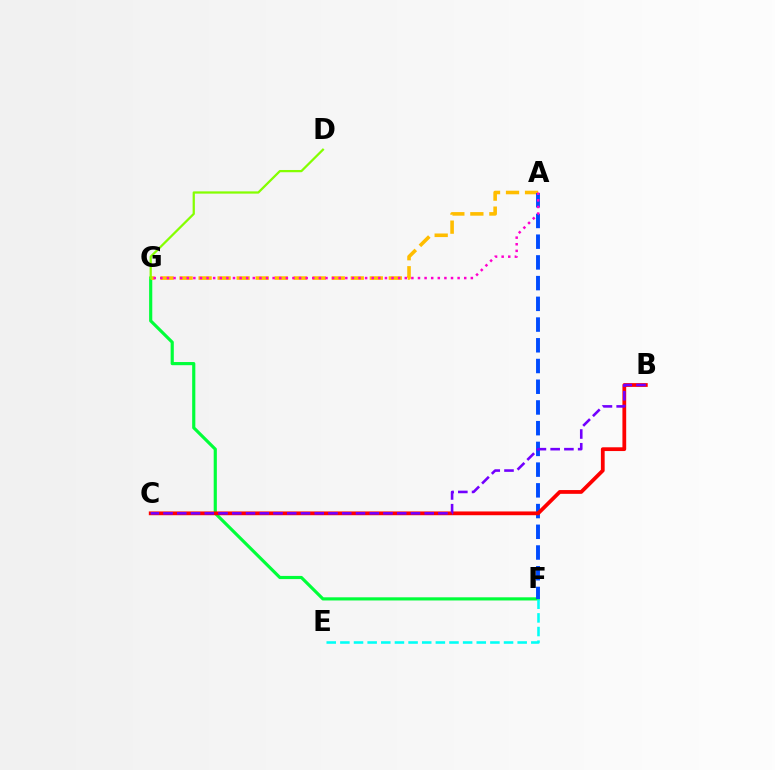{('F', 'G'): [{'color': '#00ff39', 'line_style': 'solid', 'thickness': 2.28}], ('A', 'G'): [{'color': '#ffbd00', 'line_style': 'dashed', 'thickness': 2.58}, {'color': '#ff00cf', 'line_style': 'dotted', 'thickness': 1.8}], ('A', 'F'): [{'color': '#004bff', 'line_style': 'dashed', 'thickness': 2.82}], ('B', 'C'): [{'color': '#ff0000', 'line_style': 'solid', 'thickness': 2.71}, {'color': '#7200ff', 'line_style': 'dashed', 'thickness': 1.87}], ('D', 'G'): [{'color': '#84ff00', 'line_style': 'solid', 'thickness': 1.62}], ('E', 'F'): [{'color': '#00fff6', 'line_style': 'dashed', 'thickness': 1.85}]}